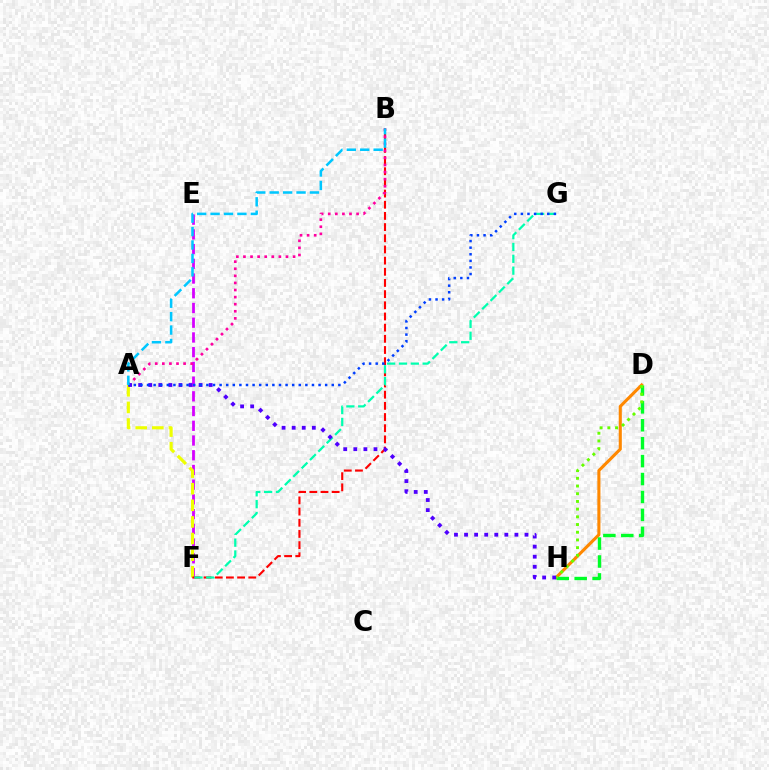{('E', 'F'): [{'color': '#d600ff', 'line_style': 'dashed', 'thickness': 2.0}], ('D', 'H'): [{'color': '#ff8800', 'line_style': 'solid', 'thickness': 2.22}, {'color': '#00ff27', 'line_style': 'dashed', 'thickness': 2.43}, {'color': '#66ff00', 'line_style': 'dotted', 'thickness': 2.09}], ('A', 'F'): [{'color': '#eeff00', 'line_style': 'dashed', 'thickness': 2.26}], ('B', 'F'): [{'color': '#ff0000', 'line_style': 'dashed', 'thickness': 1.52}], ('A', 'B'): [{'color': '#ff00a0', 'line_style': 'dotted', 'thickness': 1.93}, {'color': '#00c7ff', 'line_style': 'dashed', 'thickness': 1.82}], ('F', 'G'): [{'color': '#00ffaf', 'line_style': 'dashed', 'thickness': 1.61}], ('A', 'H'): [{'color': '#4f00ff', 'line_style': 'dotted', 'thickness': 2.74}], ('A', 'G'): [{'color': '#003fff', 'line_style': 'dotted', 'thickness': 1.79}]}